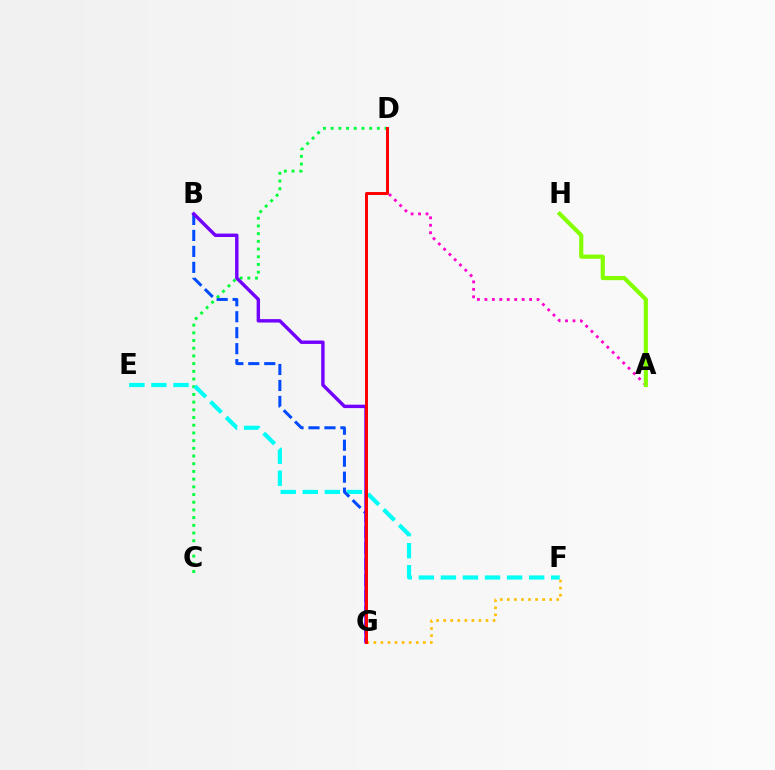{('C', 'D'): [{'color': '#00ff39', 'line_style': 'dotted', 'thickness': 2.09}], ('A', 'D'): [{'color': '#ff00cf', 'line_style': 'dotted', 'thickness': 2.03}], ('E', 'F'): [{'color': '#00fff6', 'line_style': 'dashed', 'thickness': 3.0}], ('B', 'G'): [{'color': '#004bff', 'line_style': 'dashed', 'thickness': 2.17}, {'color': '#7200ff', 'line_style': 'solid', 'thickness': 2.46}], ('A', 'H'): [{'color': '#84ff00', 'line_style': 'solid', 'thickness': 2.99}], ('F', 'G'): [{'color': '#ffbd00', 'line_style': 'dotted', 'thickness': 1.92}], ('D', 'G'): [{'color': '#ff0000', 'line_style': 'solid', 'thickness': 2.13}]}